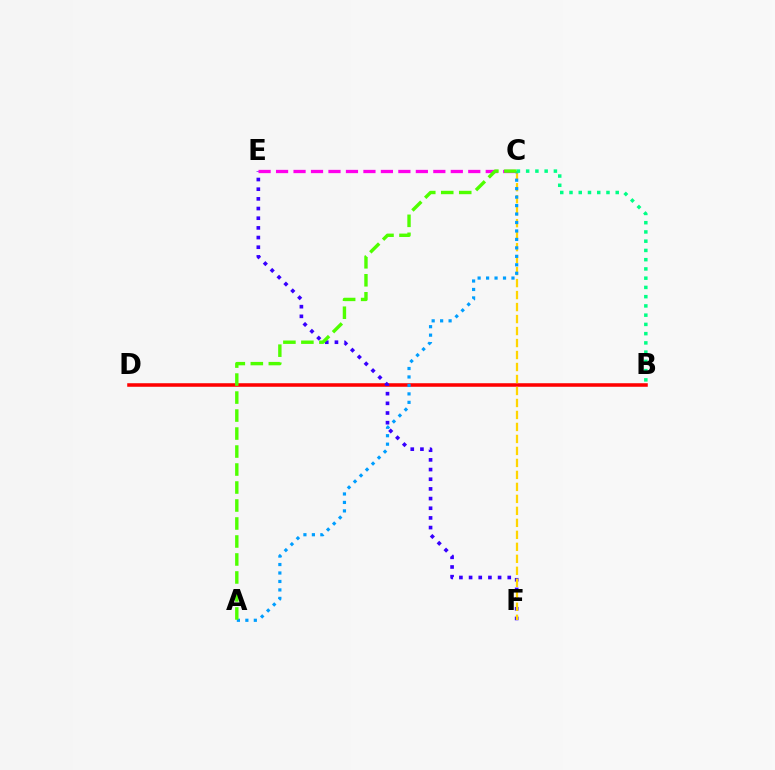{('B', 'D'): [{'color': '#ff0000', 'line_style': 'solid', 'thickness': 2.55}], ('E', 'F'): [{'color': '#3700ff', 'line_style': 'dotted', 'thickness': 2.63}], ('C', 'F'): [{'color': '#ffd500', 'line_style': 'dashed', 'thickness': 1.63}], ('C', 'E'): [{'color': '#ff00ed', 'line_style': 'dashed', 'thickness': 2.37}], ('A', 'C'): [{'color': '#009eff', 'line_style': 'dotted', 'thickness': 2.3}, {'color': '#4fff00', 'line_style': 'dashed', 'thickness': 2.44}], ('B', 'C'): [{'color': '#00ff86', 'line_style': 'dotted', 'thickness': 2.51}]}